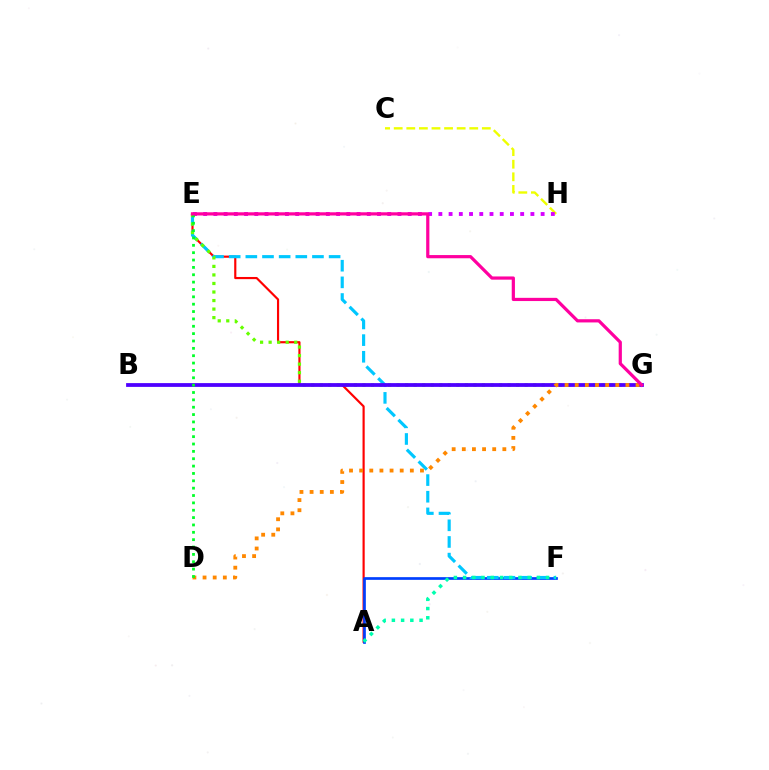{('C', 'H'): [{'color': '#eeff00', 'line_style': 'dashed', 'thickness': 1.71}], ('A', 'E'): [{'color': '#ff0000', 'line_style': 'solid', 'thickness': 1.56}], ('A', 'F'): [{'color': '#003fff', 'line_style': 'solid', 'thickness': 1.94}, {'color': '#00ffaf', 'line_style': 'dotted', 'thickness': 2.51}], ('E', 'F'): [{'color': '#00c7ff', 'line_style': 'dashed', 'thickness': 2.26}], ('E', 'G'): [{'color': '#66ff00', 'line_style': 'dotted', 'thickness': 2.32}, {'color': '#ff00a0', 'line_style': 'solid', 'thickness': 2.31}], ('B', 'G'): [{'color': '#4f00ff', 'line_style': 'solid', 'thickness': 2.72}], ('D', 'G'): [{'color': '#ff8800', 'line_style': 'dotted', 'thickness': 2.75}], ('E', 'H'): [{'color': '#d600ff', 'line_style': 'dotted', 'thickness': 2.78}], ('D', 'E'): [{'color': '#00ff27', 'line_style': 'dotted', 'thickness': 2.0}]}